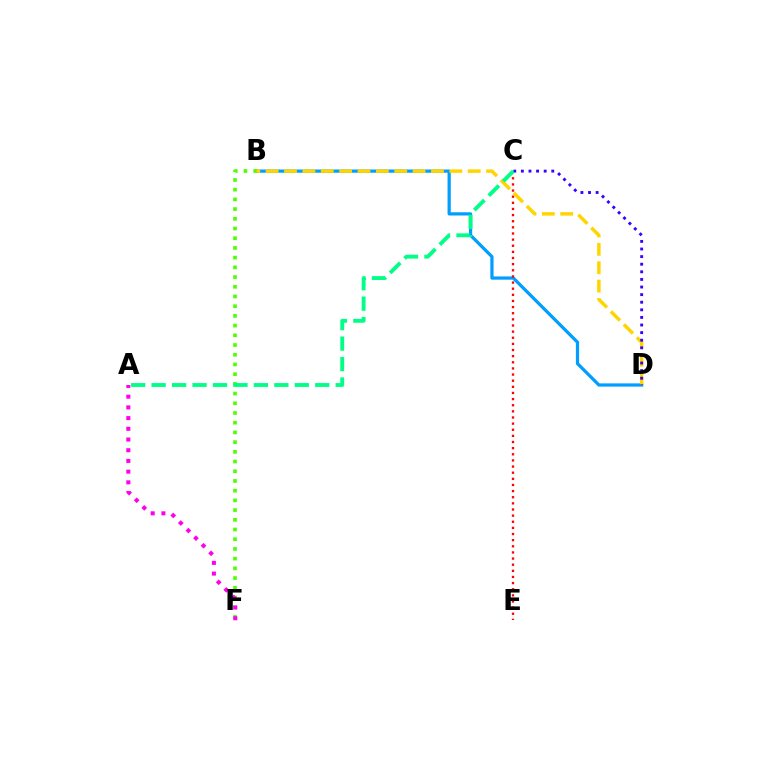{('B', 'D'): [{'color': '#009eff', 'line_style': 'solid', 'thickness': 2.33}, {'color': '#ffd500', 'line_style': 'dashed', 'thickness': 2.5}], ('B', 'F'): [{'color': '#4fff00', 'line_style': 'dotted', 'thickness': 2.64}], ('C', 'E'): [{'color': '#ff0000', 'line_style': 'dotted', 'thickness': 1.67}], ('C', 'D'): [{'color': '#3700ff', 'line_style': 'dotted', 'thickness': 2.07}], ('A', 'C'): [{'color': '#00ff86', 'line_style': 'dashed', 'thickness': 2.78}], ('A', 'F'): [{'color': '#ff00ed', 'line_style': 'dotted', 'thickness': 2.91}]}